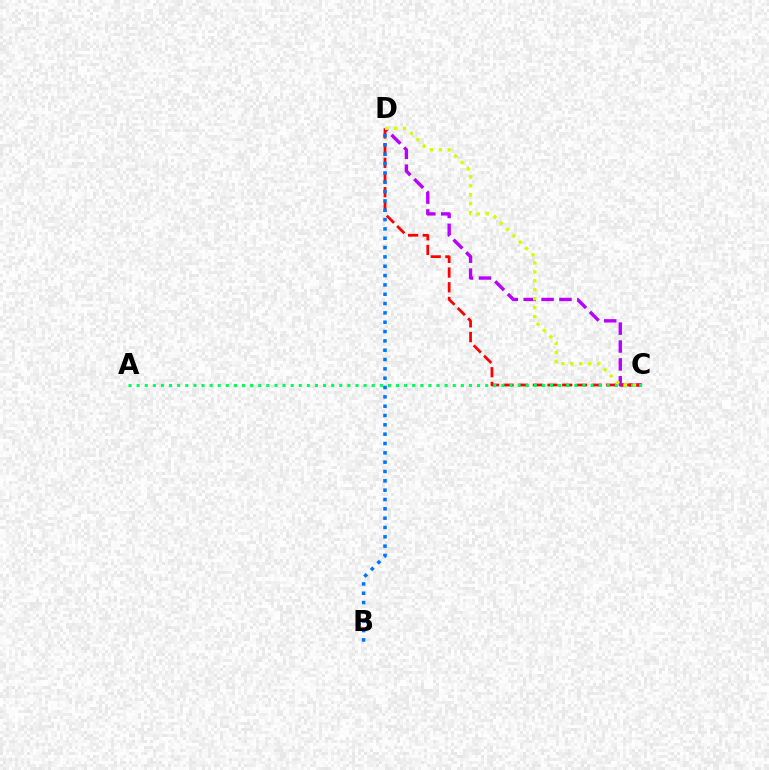{('C', 'D'): [{'color': '#b900ff', 'line_style': 'dashed', 'thickness': 2.43}, {'color': '#ff0000', 'line_style': 'dashed', 'thickness': 1.99}, {'color': '#d1ff00', 'line_style': 'dotted', 'thickness': 2.43}], ('A', 'C'): [{'color': '#00ff5c', 'line_style': 'dotted', 'thickness': 2.2}], ('B', 'D'): [{'color': '#0074ff', 'line_style': 'dotted', 'thickness': 2.53}]}